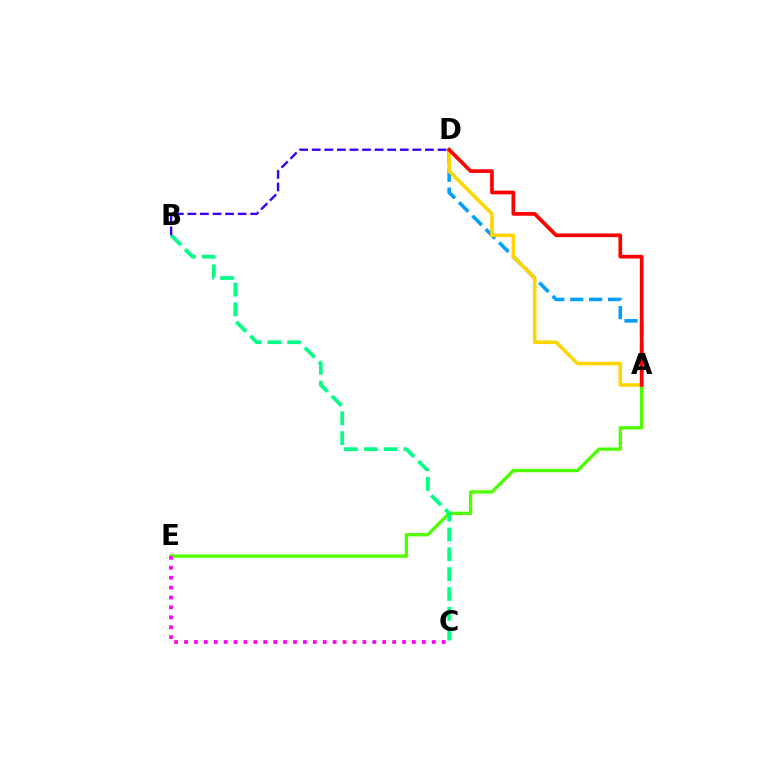{('A', 'D'): [{'color': '#009eff', 'line_style': 'dashed', 'thickness': 2.57}, {'color': '#ffd500', 'line_style': 'solid', 'thickness': 2.58}, {'color': '#ff0000', 'line_style': 'solid', 'thickness': 2.65}], ('A', 'E'): [{'color': '#4fff00', 'line_style': 'solid', 'thickness': 2.41}], ('B', 'C'): [{'color': '#00ff86', 'line_style': 'dashed', 'thickness': 2.69}], ('B', 'D'): [{'color': '#3700ff', 'line_style': 'dashed', 'thickness': 1.71}], ('C', 'E'): [{'color': '#ff00ed', 'line_style': 'dotted', 'thickness': 2.69}]}